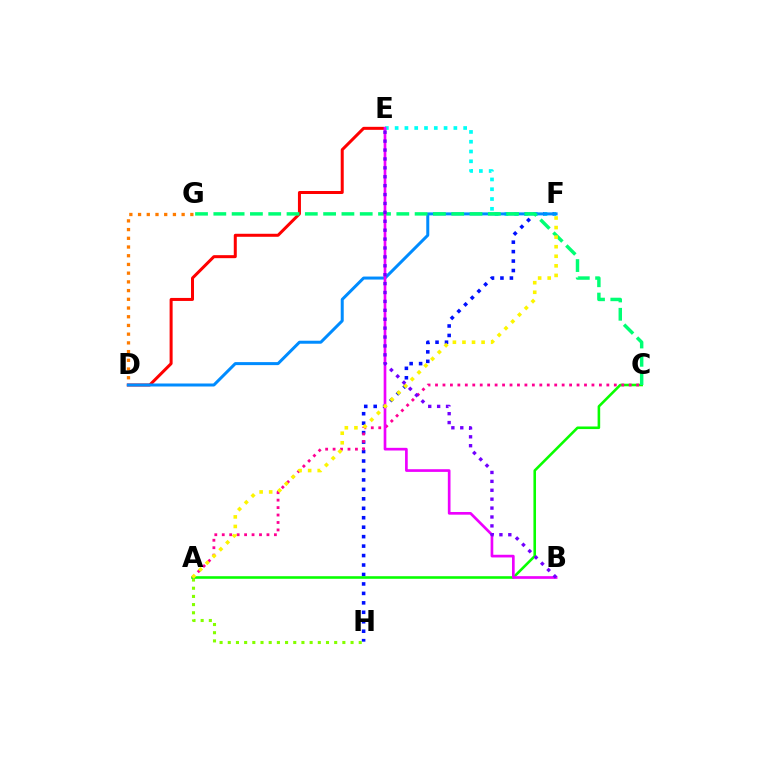{('F', 'H'): [{'color': '#0010ff', 'line_style': 'dotted', 'thickness': 2.57}], ('D', 'G'): [{'color': '#ff7c00', 'line_style': 'dotted', 'thickness': 2.37}], ('D', 'E'): [{'color': '#ff0000', 'line_style': 'solid', 'thickness': 2.17}], ('E', 'F'): [{'color': '#00fff6', 'line_style': 'dotted', 'thickness': 2.66}], ('A', 'H'): [{'color': '#84ff00', 'line_style': 'dotted', 'thickness': 2.22}], ('A', 'C'): [{'color': '#08ff00', 'line_style': 'solid', 'thickness': 1.86}, {'color': '#ff0094', 'line_style': 'dotted', 'thickness': 2.02}], ('D', 'F'): [{'color': '#008cff', 'line_style': 'solid', 'thickness': 2.16}], ('C', 'G'): [{'color': '#00ff74', 'line_style': 'dashed', 'thickness': 2.49}], ('B', 'E'): [{'color': '#ee00ff', 'line_style': 'solid', 'thickness': 1.93}, {'color': '#7200ff', 'line_style': 'dotted', 'thickness': 2.42}], ('A', 'F'): [{'color': '#fcf500', 'line_style': 'dotted', 'thickness': 2.6}]}